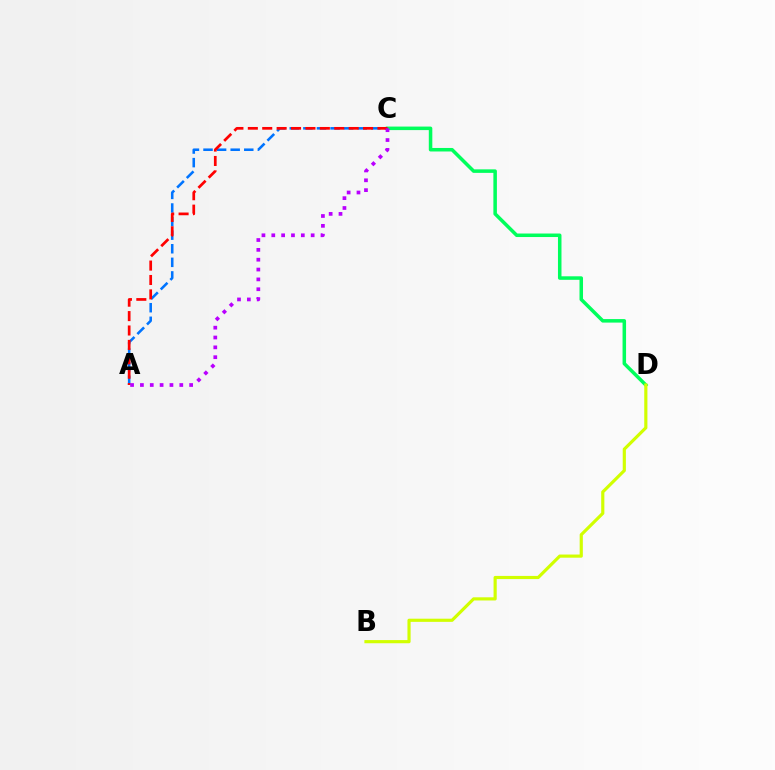{('C', 'D'): [{'color': '#00ff5c', 'line_style': 'solid', 'thickness': 2.53}], ('A', 'C'): [{'color': '#0074ff', 'line_style': 'dashed', 'thickness': 1.85}, {'color': '#ff0000', 'line_style': 'dashed', 'thickness': 1.96}, {'color': '#b900ff', 'line_style': 'dotted', 'thickness': 2.67}], ('B', 'D'): [{'color': '#d1ff00', 'line_style': 'solid', 'thickness': 2.28}]}